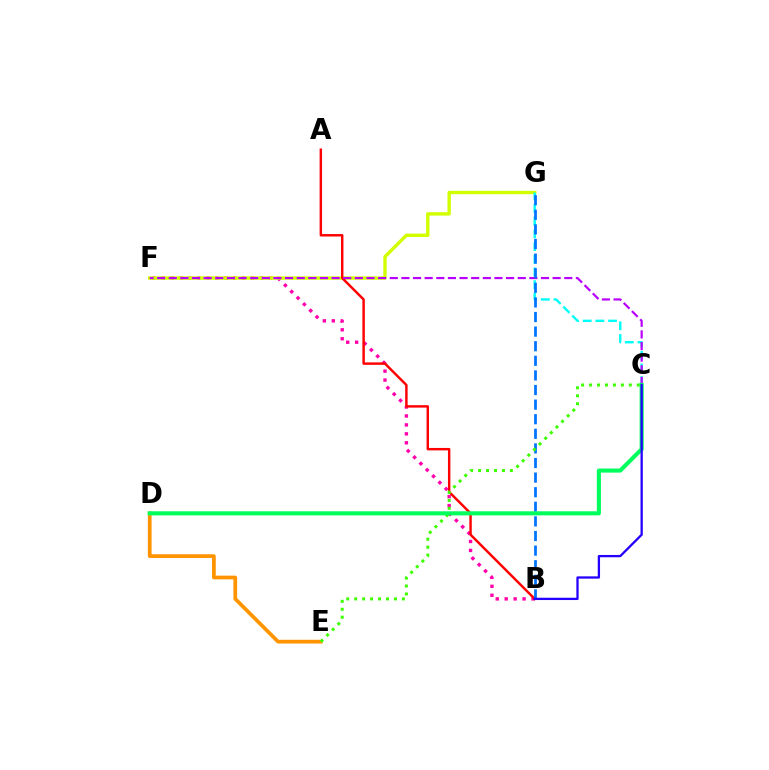{('D', 'E'): [{'color': '#ff9400', 'line_style': 'solid', 'thickness': 2.69}], ('B', 'F'): [{'color': '#ff00ac', 'line_style': 'dotted', 'thickness': 2.43}], ('F', 'G'): [{'color': '#d1ff00', 'line_style': 'solid', 'thickness': 2.45}], ('C', 'G'): [{'color': '#00fff6', 'line_style': 'dashed', 'thickness': 1.72}], ('A', 'B'): [{'color': '#ff0000', 'line_style': 'solid', 'thickness': 1.76}], ('C', 'F'): [{'color': '#b900ff', 'line_style': 'dashed', 'thickness': 1.58}], ('B', 'G'): [{'color': '#0074ff', 'line_style': 'dashed', 'thickness': 1.98}], ('C', 'E'): [{'color': '#3dff00', 'line_style': 'dotted', 'thickness': 2.16}], ('C', 'D'): [{'color': '#00ff5c', 'line_style': 'solid', 'thickness': 2.94}], ('B', 'C'): [{'color': '#2500ff', 'line_style': 'solid', 'thickness': 1.65}]}